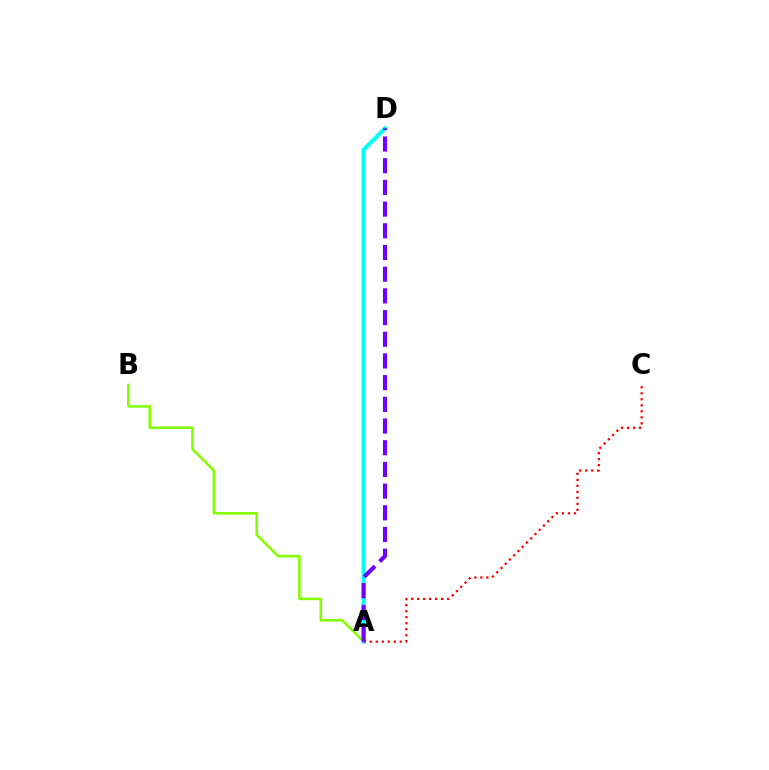{('A', 'B'): [{'color': '#84ff00', 'line_style': 'solid', 'thickness': 1.85}], ('A', 'D'): [{'color': '#00fff6', 'line_style': 'solid', 'thickness': 2.9}, {'color': '#7200ff', 'line_style': 'dashed', 'thickness': 2.95}], ('A', 'C'): [{'color': '#ff0000', 'line_style': 'dotted', 'thickness': 1.63}]}